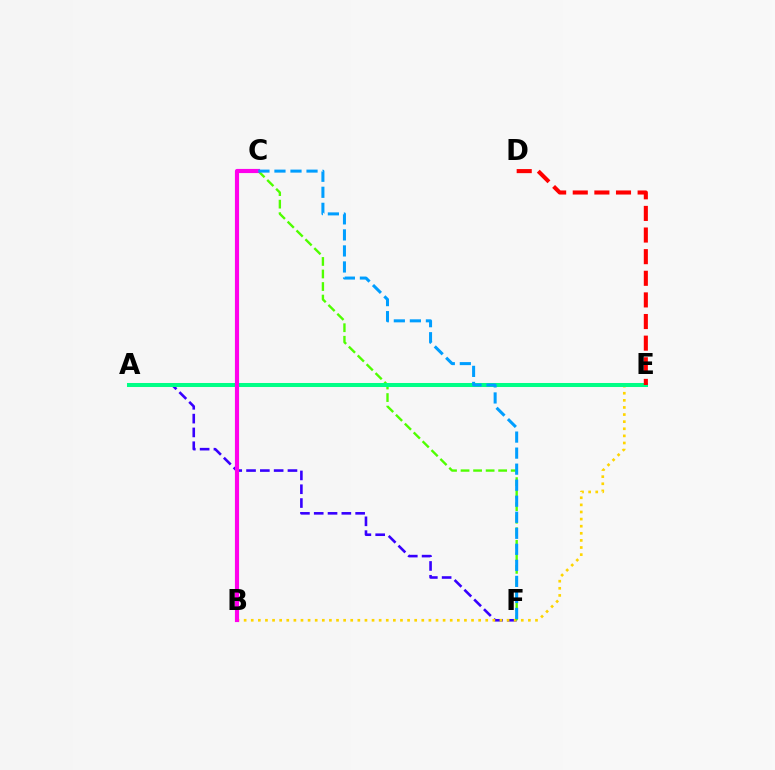{('A', 'F'): [{'color': '#3700ff', 'line_style': 'dashed', 'thickness': 1.88}], ('B', 'E'): [{'color': '#ffd500', 'line_style': 'dotted', 'thickness': 1.93}], ('C', 'F'): [{'color': '#4fff00', 'line_style': 'dashed', 'thickness': 1.7}, {'color': '#009eff', 'line_style': 'dashed', 'thickness': 2.18}], ('A', 'E'): [{'color': '#00ff86', 'line_style': 'solid', 'thickness': 2.9}], ('B', 'C'): [{'color': '#ff00ed', 'line_style': 'solid', 'thickness': 2.99}], ('D', 'E'): [{'color': '#ff0000', 'line_style': 'dashed', 'thickness': 2.94}]}